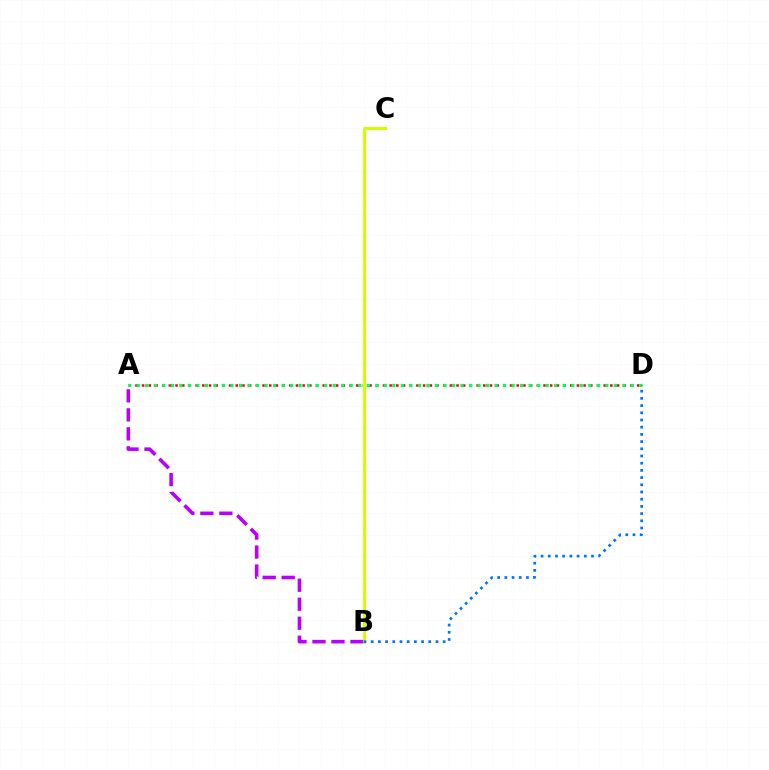{('A', 'D'): [{'color': '#ff0000', 'line_style': 'dotted', 'thickness': 1.82}, {'color': '#00ff5c', 'line_style': 'dotted', 'thickness': 2.31}], ('A', 'B'): [{'color': '#b900ff', 'line_style': 'dashed', 'thickness': 2.58}], ('B', 'C'): [{'color': '#d1ff00', 'line_style': 'solid', 'thickness': 2.19}], ('B', 'D'): [{'color': '#0074ff', 'line_style': 'dotted', 'thickness': 1.96}]}